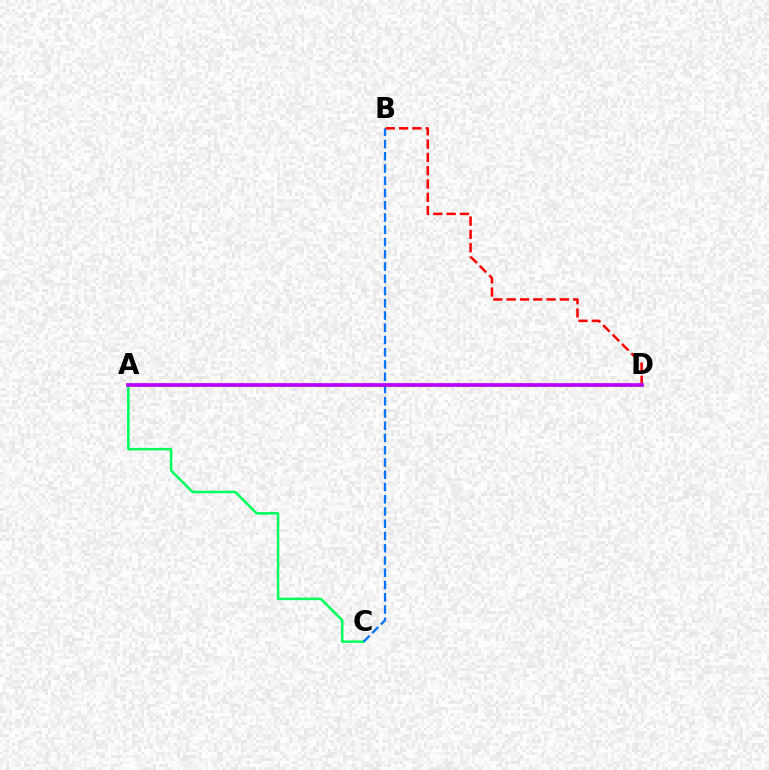{('A', 'C'): [{'color': '#00ff5c', 'line_style': 'solid', 'thickness': 1.82}], ('A', 'D'): [{'color': '#d1ff00', 'line_style': 'dashed', 'thickness': 2.37}, {'color': '#b900ff', 'line_style': 'solid', 'thickness': 2.67}], ('B', 'C'): [{'color': '#0074ff', 'line_style': 'dashed', 'thickness': 1.66}], ('B', 'D'): [{'color': '#ff0000', 'line_style': 'dashed', 'thickness': 1.81}]}